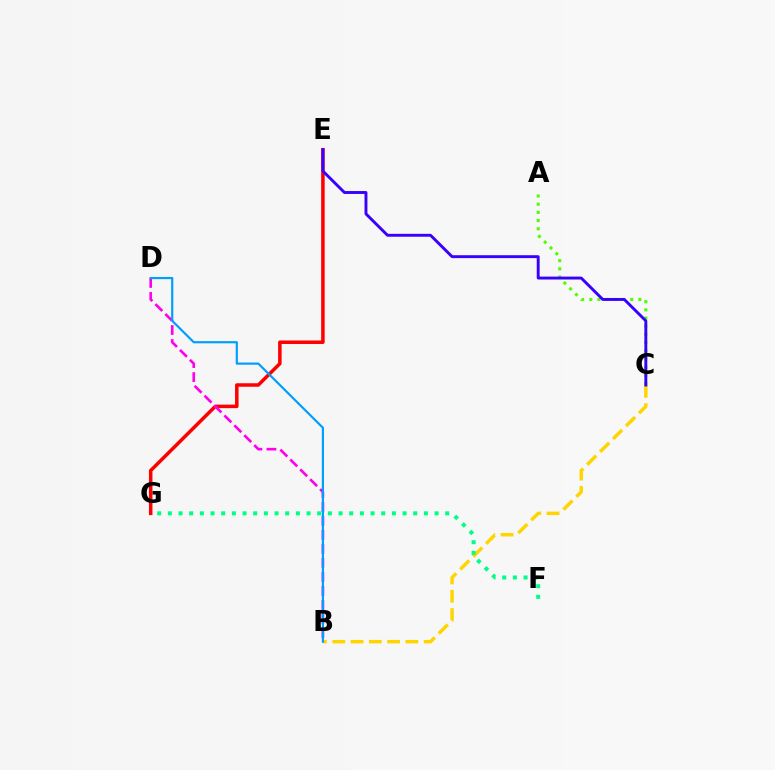{('E', 'G'): [{'color': '#ff0000', 'line_style': 'solid', 'thickness': 2.53}], ('A', 'C'): [{'color': '#4fff00', 'line_style': 'dotted', 'thickness': 2.22}], ('B', 'C'): [{'color': '#ffd500', 'line_style': 'dashed', 'thickness': 2.48}], ('B', 'D'): [{'color': '#ff00ed', 'line_style': 'dashed', 'thickness': 1.9}, {'color': '#009eff', 'line_style': 'solid', 'thickness': 1.57}], ('C', 'E'): [{'color': '#3700ff', 'line_style': 'solid', 'thickness': 2.09}], ('F', 'G'): [{'color': '#00ff86', 'line_style': 'dotted', 'thickness': 2.9}]}